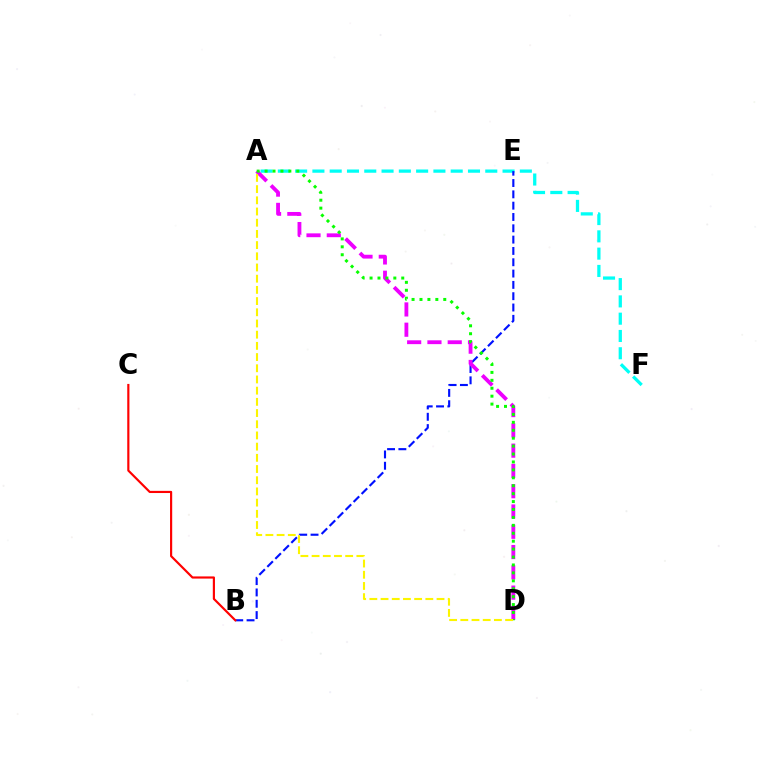{('A', 'F'): [{'color': '#00fff6', 'line_style': 'dashed', 'thickness': 2.35}], ('B', 'E'): [{'color': '#0010ff', 'line_style': 'dashed', 'thickness': 1.54}], ('A', 'D'): [{'color': '#ee00ff', 'line_style': 'dashed', 'thickness': 2.76}, {'color': '#08ff00', 'line_style': 'dotted', 'thickness': 2.15}, {'color': '#fcf500', 'line_style': 'dashed', 'thickness': 1.52}], ('B', 'C'): [{'color': '#ff0000', 'line_style': 'solid', 'thickness': 1.56}]}